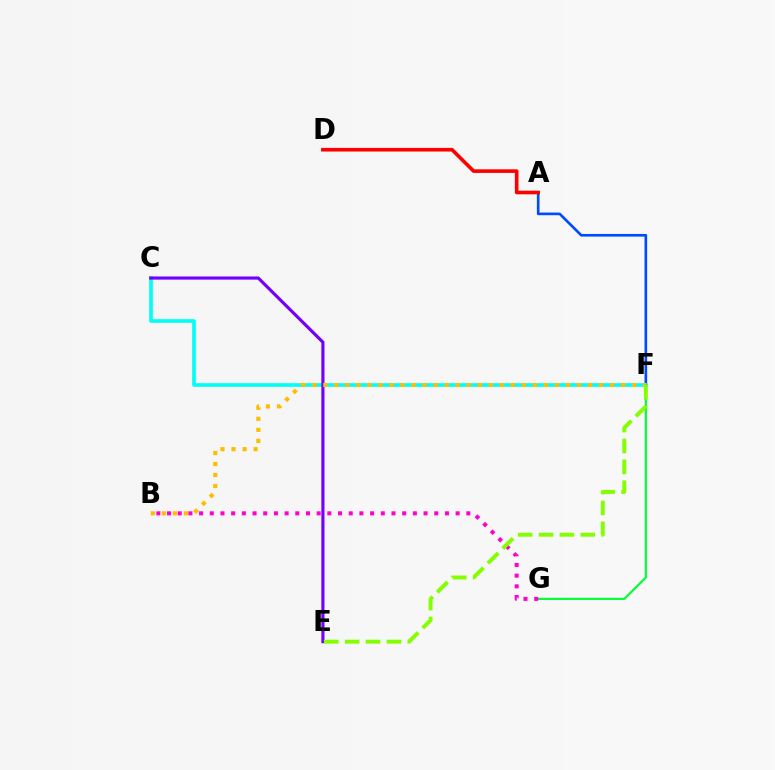{('A', 'F'): [{'color': '#004bff', 'line_style': 'solid', 'thickness': 1.91}], ('C', 'F'): [{'color': '#00fff6', 'line_style': 'solid', 'thickness': 2.63}], ('A', 'D'): [{'color': '#ff0000', 'line_style': 'solid', 'thickness': 2.61}], ('F', 'G'): [{'color': '#00ff39', 'line_style': 'solid', 'thickness': 1.56}], ('C', 'E'): [{'color': '#7200ff', 'line_style': 'solid', 'thickness': 2.27}], ('B', 'G'): [{'color': '#ff00cf', 'line_style': 'dotted', 'thickness': 2.9}], ('B', 'F'): [{'color': '#ffbd00', 'line_style': 'dotted', 'thickness': 3.0}], ('E', 'F'): [{'color': '#84ff00', 'line_style': 'dashed', 'thickness': 2.84}]}